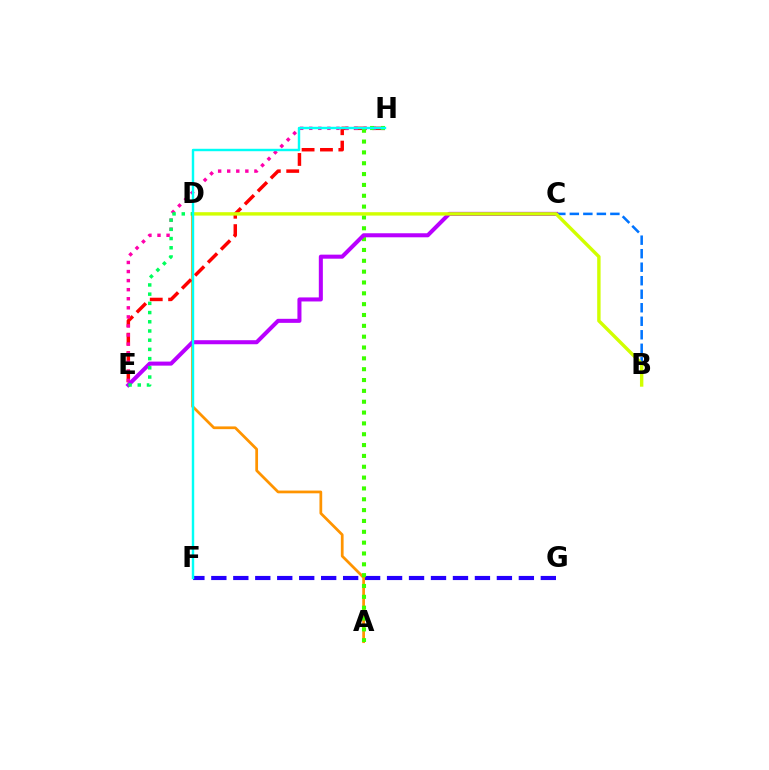{('A', 'D'): [{'color': '#ff9400', 'line_style': 'solid', 'thickness': 1.97}], ('E', 'H'): [{'color': '#ff0000', 'line_style': 'dashed', 'thickness': 2.5}, {'color': '#ff00ac', 'line_style': 'dotted', 'thickness': 2.46}], ('B', 'C'): [{'color': '#0074ff', 'line_style': 'dashed', 'thickness': 1.84}], ('F', 'G'): [{'color': '#2500ff', 'line_style': 'dashed', 'thickness': 2.98}], ('A', 'H'): [{'color': '#3dff00', 'line_style': 'dotted', 'thickness': 2.95}], ('C', 'E'): [{'color': '#b900ff', 'line_style': 'solid', 'thickness': 2.91}], ('B', 'D'): [{'color': '#d1ff00', 'line_style': 'solid', 'thickness': 2.45}], ('D', 'E'): [{'color': '#00ff5c', 'line_style': 'dotted', 'thickness': 2.5}], ('F', 'H'): [{'color': '#00fff6', 'line_style': 'solid', 'thickness': 1.75}]}